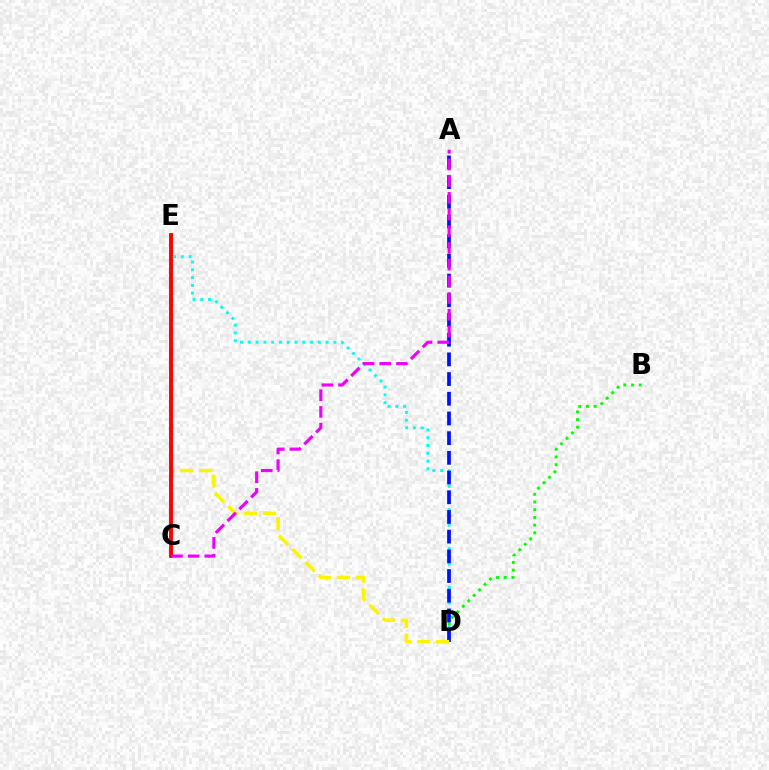{('B', 'D'): [{'color': '#08ff00', 'line_style': 'dotted', 'thickness': 2.09}], ('D', 'E'): [{'color': '#00fff6', 'line_style': 'dotted', 'thickness': 2.11}, {'color': '#fcf500', 'line_style': 'dashed', 'thickness': 2.56}], ('A', 'D'): [{'color': '#0010ff', 'line_style': 'dashed', 'thickness': 2.68}], ('C', 'E'): [{'color': '#ff0000', 'line_style': 'solid', 'thickness': 2.79}], ('A', 'C'): [{'color': '#ee00ff', 'line_style': 'dashed', 'thickness': 2.27}]}